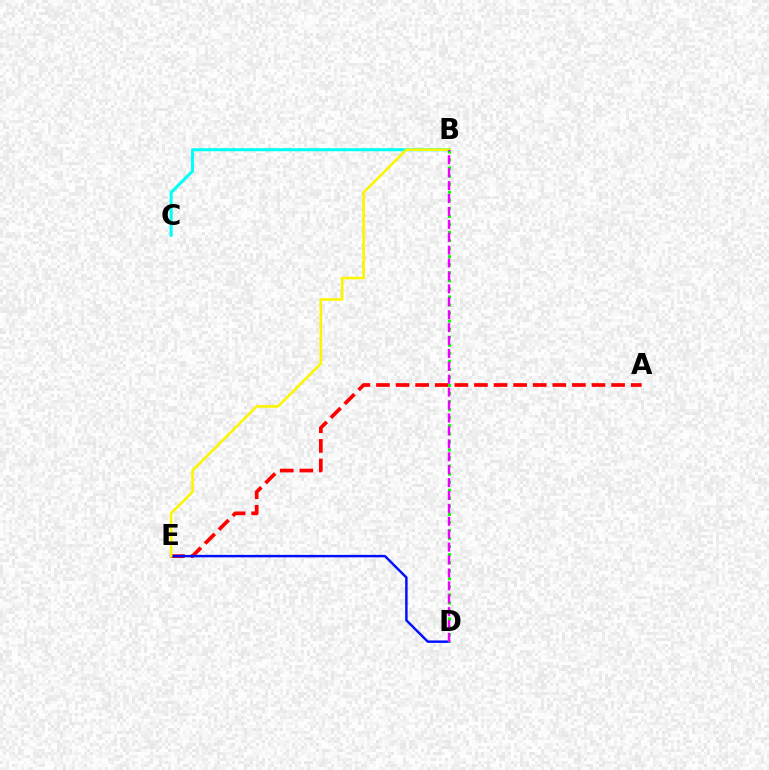{('A', 'E'): [{'color': '#ff0000', 'line_style': 'dashed', 'thickness': 2.66}], ('B', 'C'): [{'color': '#00fff6', 'line_style': 'solid', 'thickness': 2.2}], ('D', 'E'): [{'color': '#0010ff', 'line_style': 'solid', 'thickness': 1.77}], ('B', 'E'): [{'color': '#fcf500', 'line_style': 'solid', 'thickness': 1.87}], ('B', 'D'): [{'color': '#08ff00', 'line_style': 'dotted', 'thickness': 2.19}, {'color': '#ee00ff', 'line_style': 'dashed', 'thickness': 1.75}]}